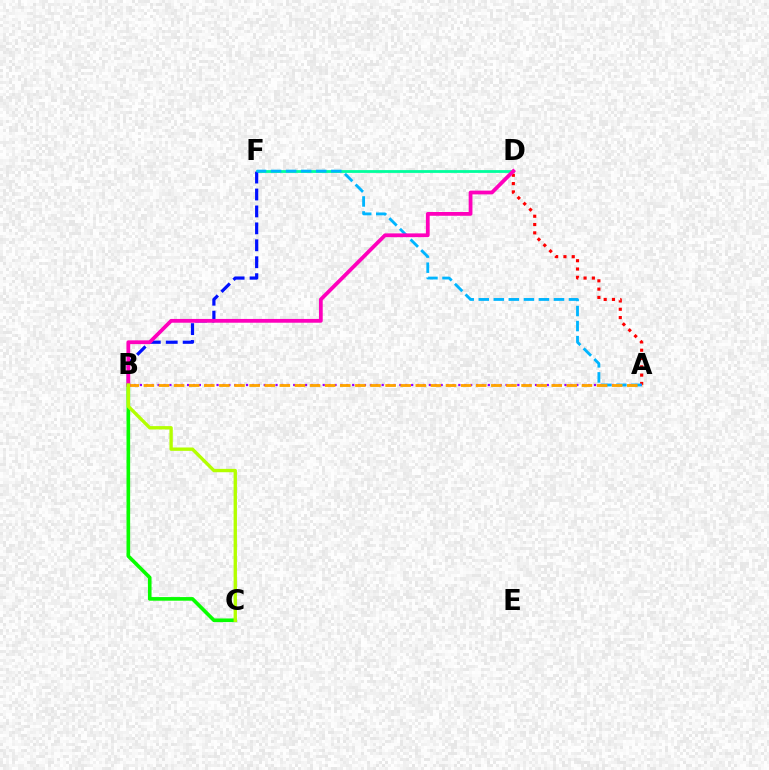{('D', 'F'): [{'color': '#00ff9d', 'line_style': 'solid', 'thickness': 2.01}], ('A', 'D'): [{'color': '#ff0000', 'line_style': 'dotted', 'thickness': 2.26}], ('B', 'F'): [{'color': '#0010ff', 'line_style': 'dashed', 'thickness': 2.3}], ('A', 'B'): [{'color': '#9b00ff', 'line_style': 'dotted', 'thickness': 1.6}, {'color': '#ffa500', 'line_style': 'dashed', 'thickness': 2.05}], ('B', 'C'): [{'color': '#08ff00', 'line_style': 'solid', 'thickness': 2.62}, {'color': '#b3ff00', 'line_style': 'solid', 'thickness': 2.41}], ('A', 'F'): [{'color': '#00b5ff', 'line_style': 'dashed', 'thickness': 2.04}], ('B', 'D'): [{'color': '#ff00bd', 'line_style': 'solid', 'thickness': 2.72}]}